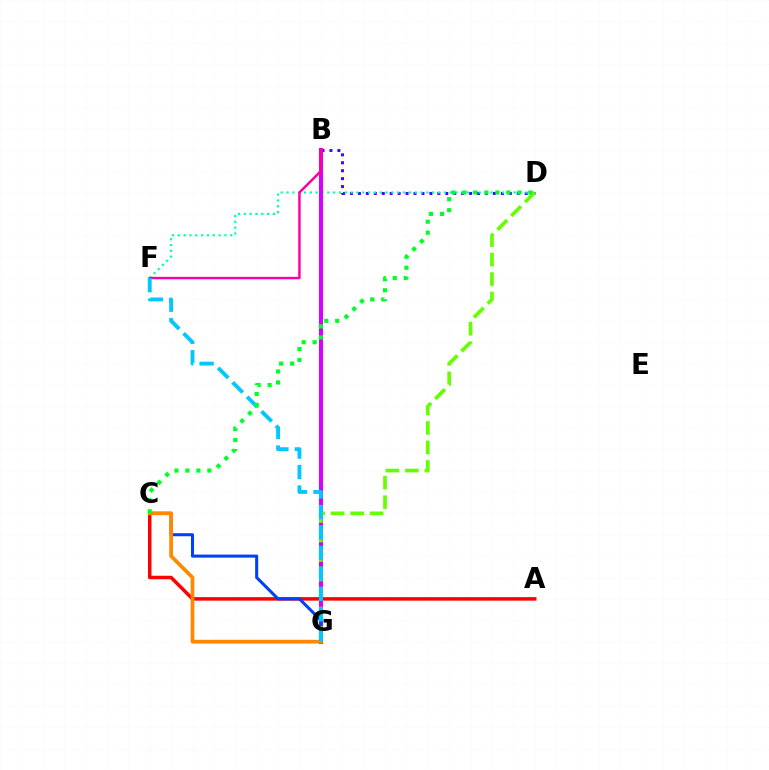{('B', 'D'): [{'color': '#4f00ff', 'line_style': 'dotted', 'thickness': 2.16}], ('B', 'G'): [{'color': '#eeff00', 'line_style': 'dotted', 'thickness': 2.1}, {'color': '#d600ff', 'line_style': 'solid', 'thickness': 2.92}], ('A', 'C'): [{'color': '#ff0000', 'line_style': 'solid', 'thickness': 2.52}], ('D', 'F'): [{'color': '#00ffaf', 'line_style': 'dotted', 'thickness': 1.58}], ('B', 'F'): [{'color': '#ff00a0', 'line_style': 'solid', 'thickness': 1.77}], ('C', 'G'): [{'color': '#003fff', 'line_style': 'solid', 'thickness': 2.19}, {'color': '#ff8800', 'line_style': 'solid', 'thickness': 2.67}], ('D', 'G'): [{'color': '#66ff00', 'line_style': 'dashed', 'thickness': 2.65}], ('F', 'G'): [{'color': '#00c7ff', 'line_style': 'dashed', 'thickness': 2.78}], ('C', 'D'): [{'color': '#00ff27', 'line_style': 'dotted', 'thickness': 2.98}]}